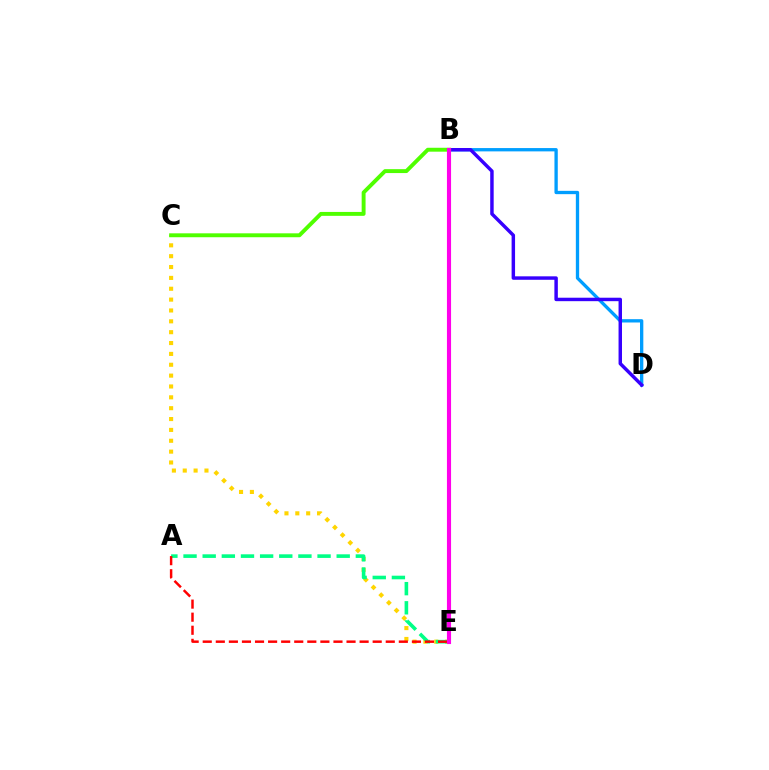{('C', 'E'): [{'color': '#ffd500', 'line_style': 'dotted', 'thickness': 2.95}], ('A', 'E'): [{'color': '#00ff86', 'line_style': 'dashed', 'thickness': 2.6}, {'color': '#ff0000', 'line_style': 'dashed', 'thickness': 1.78}], ('B', 'D'): [{'color': '#009eff', 'line_style': 'solid', 'thickness': 2.39}, {'color': '#3700ff', 'line_style': 'solid', 'thickness': 2.49}], ('B', 'C'): [{'color': '#4fff00', 'line_style': 'solid', 'thickness': 2.82}], ('B', 'E'): [{'color': '#ff00ed', 'line_style': 'solid', 'thickness': 2.96}]}